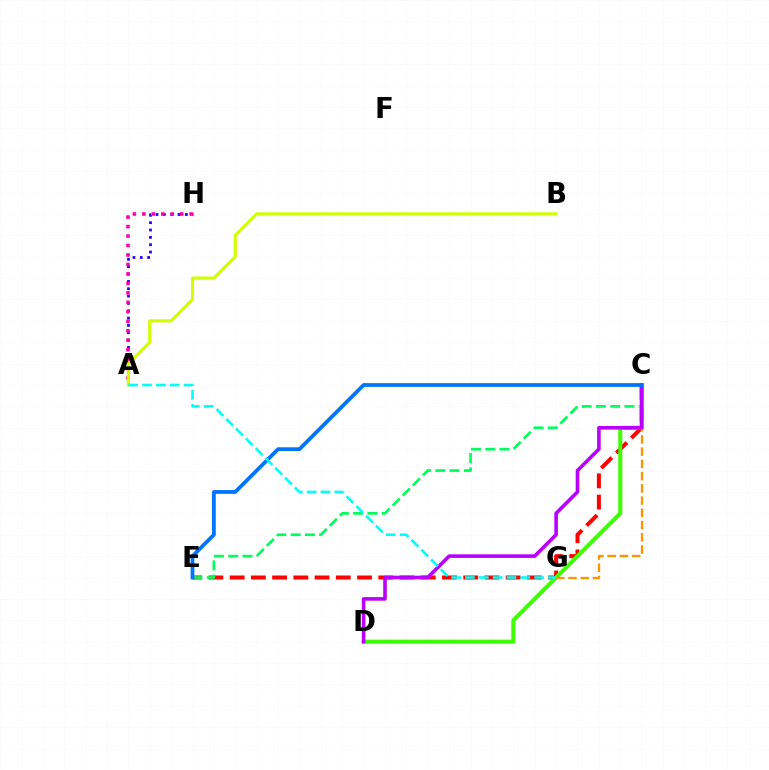{('C', 'E'): [{'color': '#ff0000', 'line_style': 'dashed', 'thickness': 2.88}, {'color': '#00ff5c', 'line_style': 'dashed', 'thickness': 1.94}, {'color': '#0074ff', 'line_style': 'solid', 'thickness': 2.7}], ('A', 'H'): [{'color': '#2500ff', 'line_style': 'dotted', 'thickness': 1.99}, {'color': '#ff00ac', 'line_style': 'dotted', 'thickness': 2.57}], ('C', 'D'): [{'color': '#3dff00', 'line_style': 'solid', 'thickness': 2.91}, {'color': '#b900ff', 'line_style': 'solid', 'thickness': 2.59}], ('C', 'G'): [{'color': '#ff9400', 'line_style': 'dashed', 'thickness': 1.66}], ('A', 'B'): [{'color': '#d1ff00', 'line_style': 'solid', 'thickness': 2.25}], ('A', 'G'): [{'color': '#00fff6', 'line_style': 'dashed', 'thickness': 1.88}]}